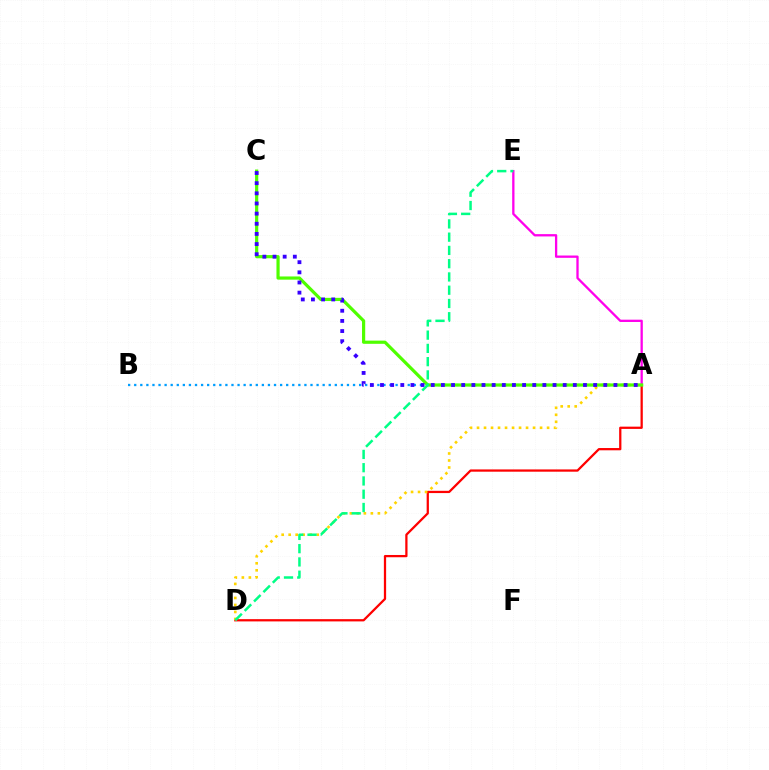{('A', 'D'): [{'color': '#ff0000', 'line_style': 'solid', 'thickness': 1.63}, {'color': '#ffd500', 'line_style': 'dotted', 'thickness': 1.9}], ('A', 'B'): [{'color': '#009eff', 'line_style': 'dotted', 'thickness': 1.65}], ('A', 'E'): [{'color': '#ff00ed', 'line_style': 'solid', 'thickness': 1.66}], ('A', 'C'): [{'color': '#4fff00', 'line_style': 'solid', 'thickness': 2.3}, {'color': '#3700ff', 'line_style': 'dotted', 'thickness': 2.76}], ('D', 'E'): [{'color': '#00ff86', 'line_style': 'dashed', 'thickness': 1.8}]}